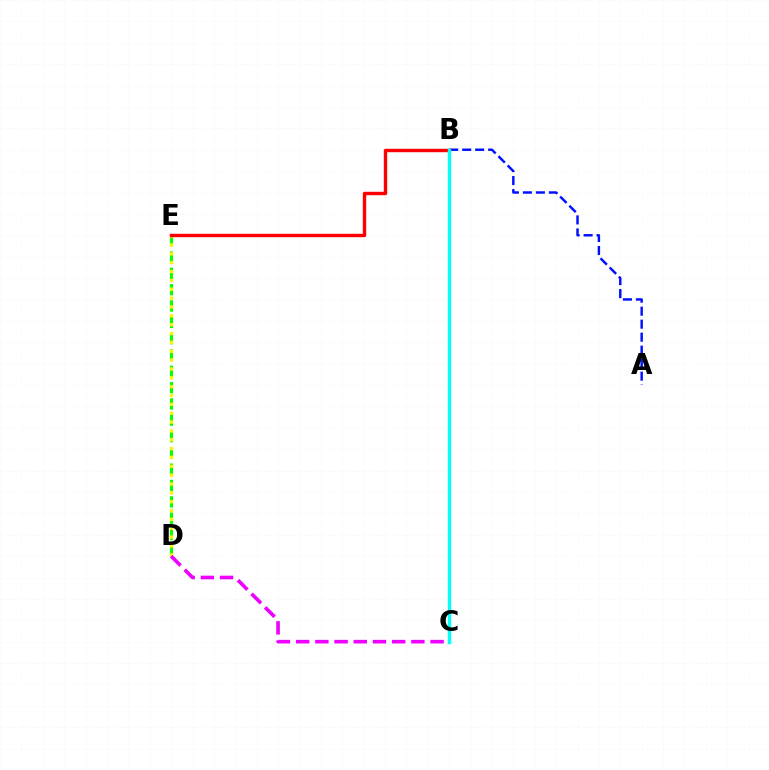{('D', 'E'): [{'color': '#08ff00', 'line_style': 'dashed', 'thickness': 2.22}, {'color': '#fcf500', 'line_style': 'dotted', 'thickness': 2.41}], ('C', 'D'): [{'color': '#ee00ff', 'line_style': 'dashed', 'thickness': 2.61}], ('A', 'B'): [{'color': '#0010ff', 'line_style': 'dashed', 'thickness': 1.77}], ('B', 'E'): [{'color': '#ff0000', 'line_style': 'solid', 'thickness': 2.45}], ('B', 'C'): [{'color': '#00fff6', 'line_style': 'solid', 'thickness': 2.46}]}